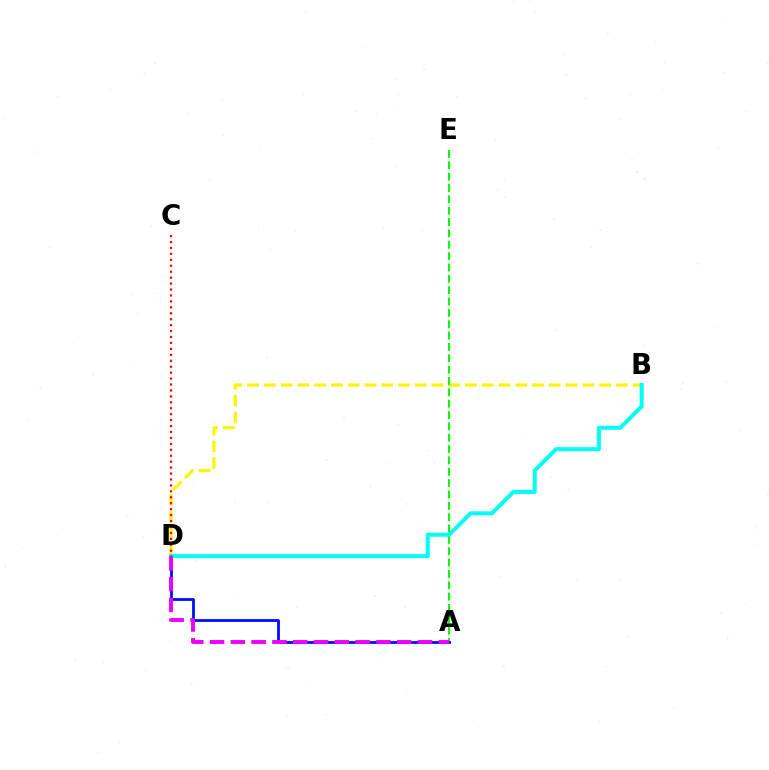{('B', 'D'): [{'color': '#fcf500', 'line_style': 'dashed', 'thickness': 2.28}, {'color': '#00fff6', 'line_style': 'solid', 'thickness': 2.88}], ('A', 'E'): [{'color': '#08ff00', 'line_style': 'dashed', 'thickness': 1.54}], ('A', 'D'): [{'color': '#0010ff', 'line_style': 'solid', 'thickness': 2.02}, {'color': '#ee00ff', 'line_style': 'dashed', 'thickness': 2.83}], ('C', 'D'): [{'color': '#ff0000', 'line_style': 'dotted', 'thickness': 1.61}]}